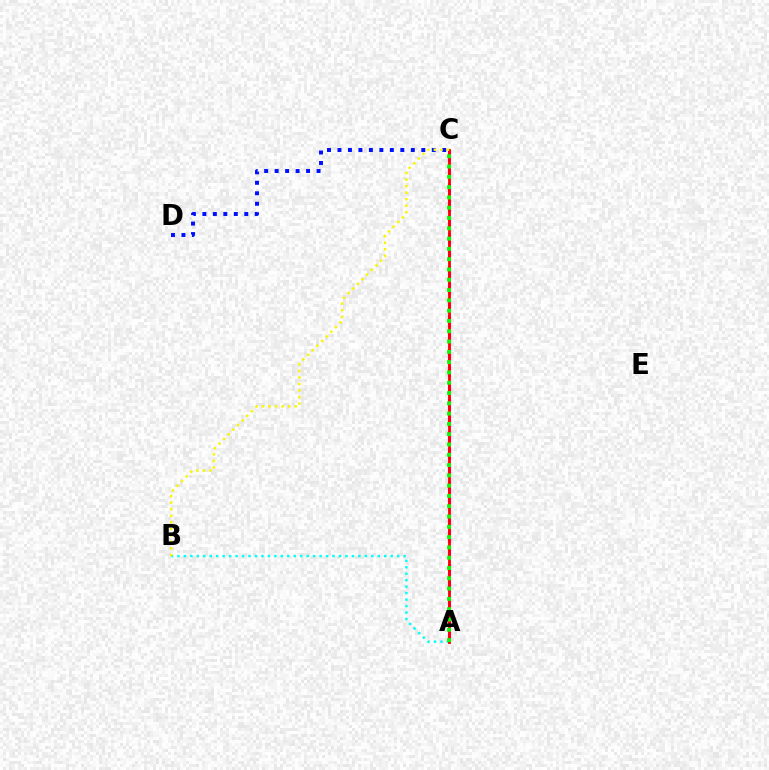{('A', 'C'): [{'color': '#ee00ff', 'line_style': 'dashed', 'thickness': 2.25}, {'color': '#ff0000', 'line_style': 'solid', 'thickness': 2.02}, {'color': '#08ff00', 'line_style': 'dotted', 'thickness': 2.8}], ('A', 'B'): [{'color': '#00fff6', 'line_style': 'dotted', 'thickness': 1.76}], ('C', 'D'): [{'color': '#0010ff', 'line_style': 'dotted', 'thickness': 2.85}], ('B', 'C'): [{'color': '#fcf500', 'line_style': 'dotted', 'thickness': 1.78}]}